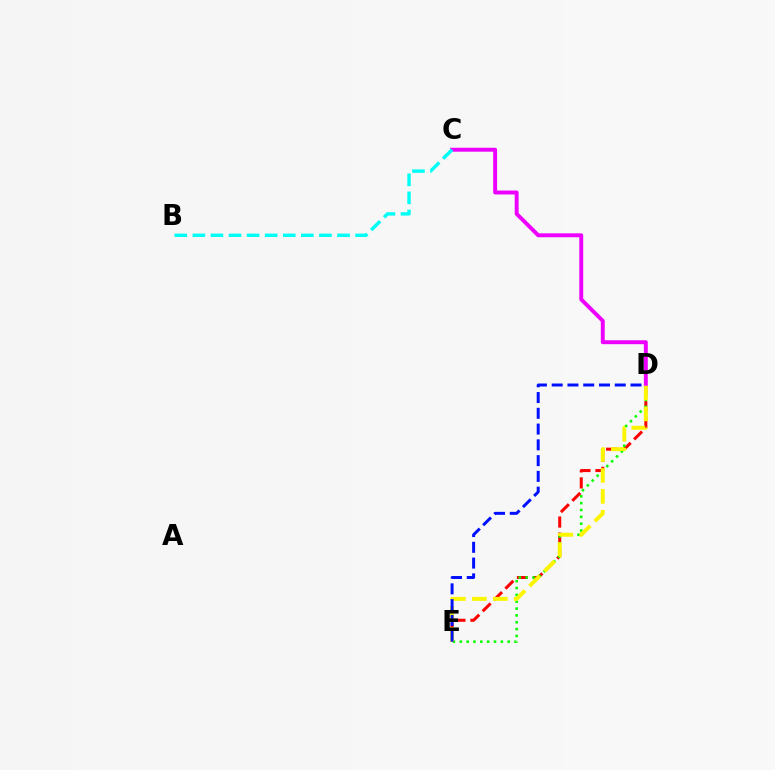{('D', 'E'): [{'color': '#ff0000', 'line_style': 'dashed', 'thickness': 2.18}, {'color': '#08ff00', 'line_style': 'dotted', 'thickness': 1.86}, {'color': '#fcf500', 'line_style': 'dashed', 'thickness': 2.84}, {'color': '#0010ff', 'line_style': 'dashed', 'thickness': 2.14}], ('C', 'D'): [{'color': '#ee00ff', 'line_style': 'solid', 'thickness': 2.82}], ('B', 'C'): [{'color': '#00fff6', 'line_style': 'dashed', 'thickness': 2.46}]}